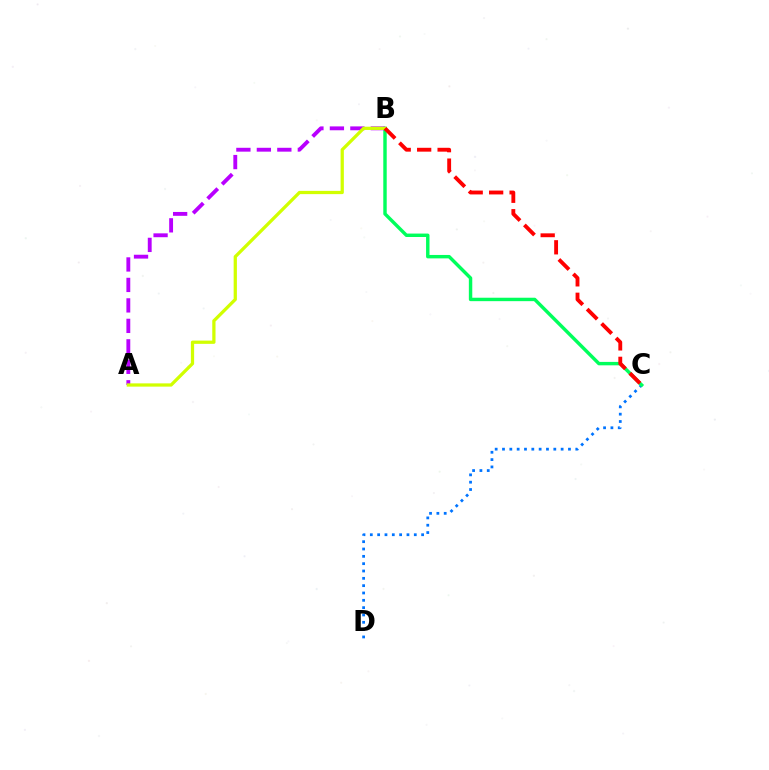{('C', 'D'): [{'color': '#0074ff', 'line_style': 'dotted', 'thickness': 1.99}], ('B', 'C'): [{'color': '#00ff5c', 'line_style': 'solid', 'thickness': 2.47}, {'color': '#ff0000', 'line_style': 'dashed', 'thickness': 2.78}], ('A', 'B'): [{'color': '#b900ff', 'line_style': 'dashed', 'thickness': 2.78}, {'color': '#d1ff00', 'line_style': 'solid', 'thickness': 2.34}]}